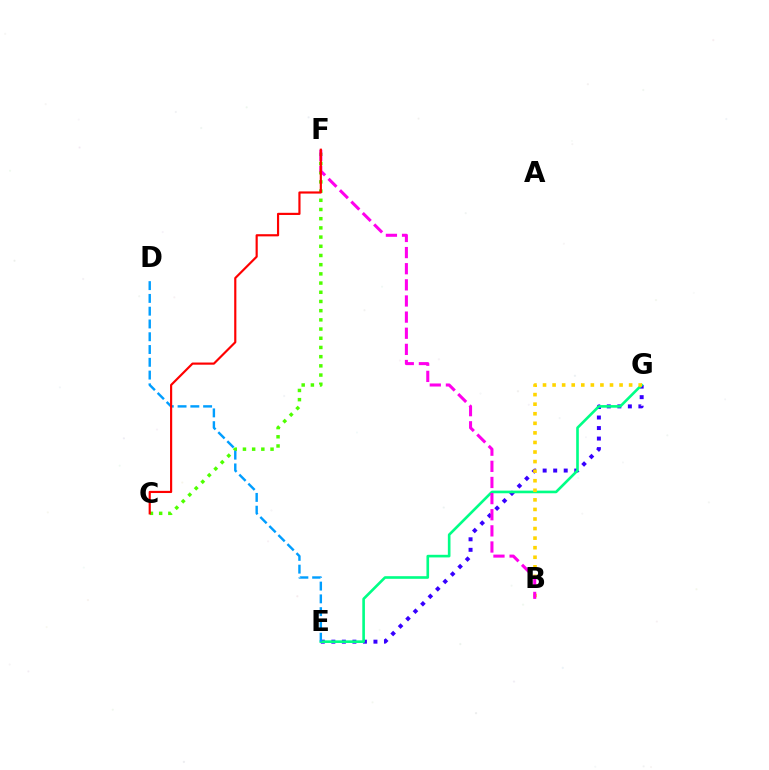{('E', 'G'): [{'color': '#3700ff', 'line_style': 'dotted', 'thickness': 2.86}, {'color': '#00ff86', 'line_style': 'solid', 'thickness': 1.89}], ('C', 'F'): [{'color': '#4fff00', 'line_style': 'dotted', 'thickness': 2.5}, {'color': '#ff0000', 'line_style': 'solid', 'thickness': 1.56}], ('B', 'G'): [{'color': '#ffd500', 'line_style': 'dotted', 'thickness': 2.6}], ('B', 'F'): [{'color': '#ff00ed', 'line_style': 'dashed', 'thickness': 2.19}], ('D', 'E'): [{'color': '#009eff', 'line_style': 'dashed', 'thickness': 1.74}]}